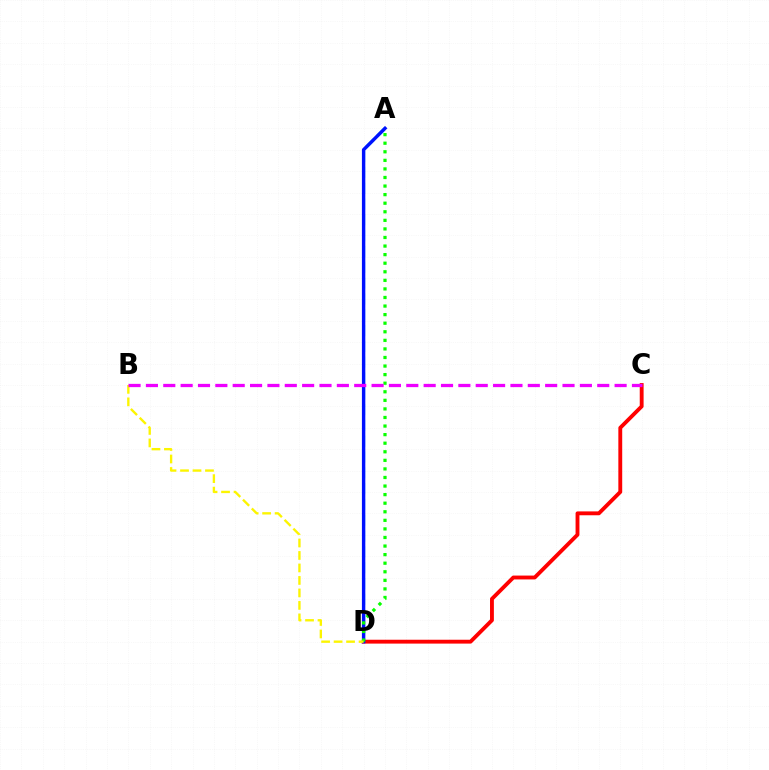{('C', 'D'): [{'color': '#ff0000', 'line_style': 'solid', 'thickness': 2.78}], ('A', 'D'): [{'color': '#00fff6', 'line_style': 'dashed', 'thickness': 2.15}, {'color': '#0010ff', 'line_style': 'solid', 'thickness': 2.45}, {'color': '#08ff00', 'line_style': 'dotted', 'thickness': 2.33}], ('B', 'D'): [{'color': '#fcf500', 'line_style': 'dashed', 'thickness': 1.7}], ('B', 'C'): [{'color': '#ee00ff', 'line_style': 'dashed', 'thickness': 2.36}]}